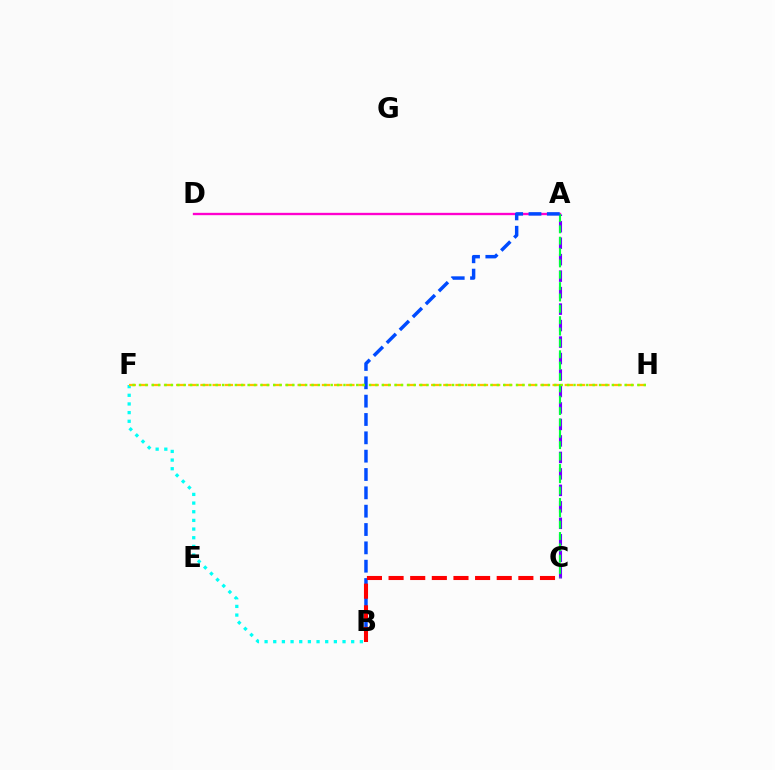{('B', 'F'): [{'color': '#00fff6', 'line_style': 'dotted', 'thickness': 2.35}], ('A', 'D'): [{'color': '#ff00cf', 'line_style': 'solid', 'thickness': 1.68}], ('A', 'C'): [{'color': '#7200ff', 'line_style': 'dashed', 'thickness': 2.24}, {'color': '#00ff39', 'line_style': 'dashed', 'thickness': 1.54}], ('F', 'H'): [{'color': '#ffbd00', 'line_style': 'dashed', 'thickness': 1.65}, {'color': '#84ff00', 'line_style': 'dotted', 'thickness': 1.74}], ('A', 'B'): [{'color': '#004bff', 'line_style': 'dashed', 'thickness': 2.49}], ('B', 'C'): [{'color': '#ff0000', 'line_style': 'dashed', 'thickness': 2.94}]}